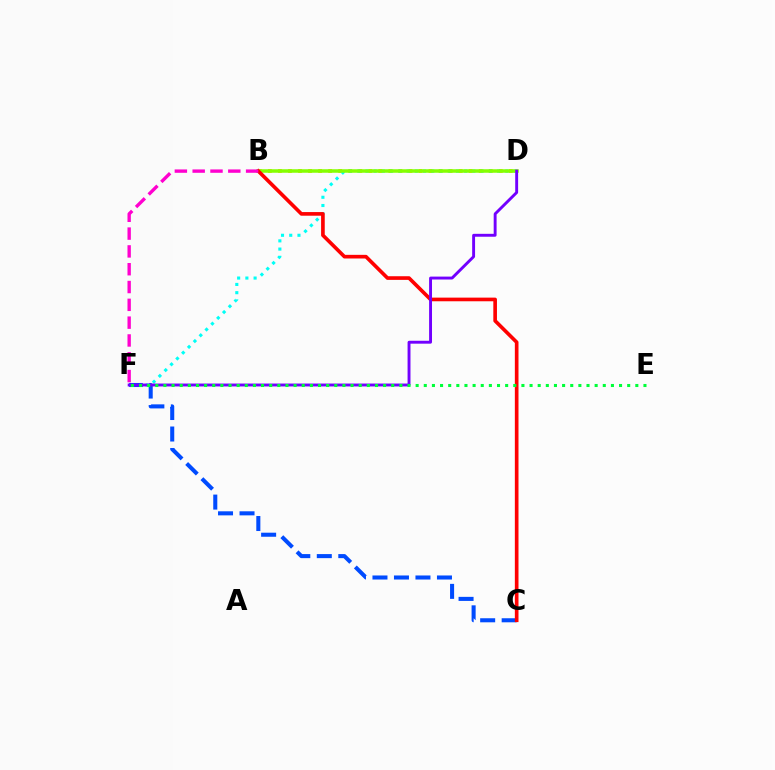{('B', 'D'): [{'color': '#ffbd00', 'line_style': 'dotted', 'thickness': 2.73}, {'color': '#84ff00', 'line_style': 'solid', 'thickness': 2.53}], ('D', 'F'): [{'color': '#00fff6', 'line_style': 'dotted', 'thickness': 2.24}, {'color': '#7200ff', 'line_style': 'solid', 'thickness': 2.09}], ('C', 'F'): [{'color': '#004bff', 'line_style': 'dashed', 'thickness': 2.92}], ('B', 'C'): [{'color': '#ff0000', 'line_style': 'solid', 'thickness': 2.63}], ('B', 'F'): [{'color': '#ff00cf', 'line_style': 'dashed', 'thickness': 2.42}], ('E', 'F'): [{'color': '#00ff39', 'line_style': 'dotted', 'thickness': 2.21}]}